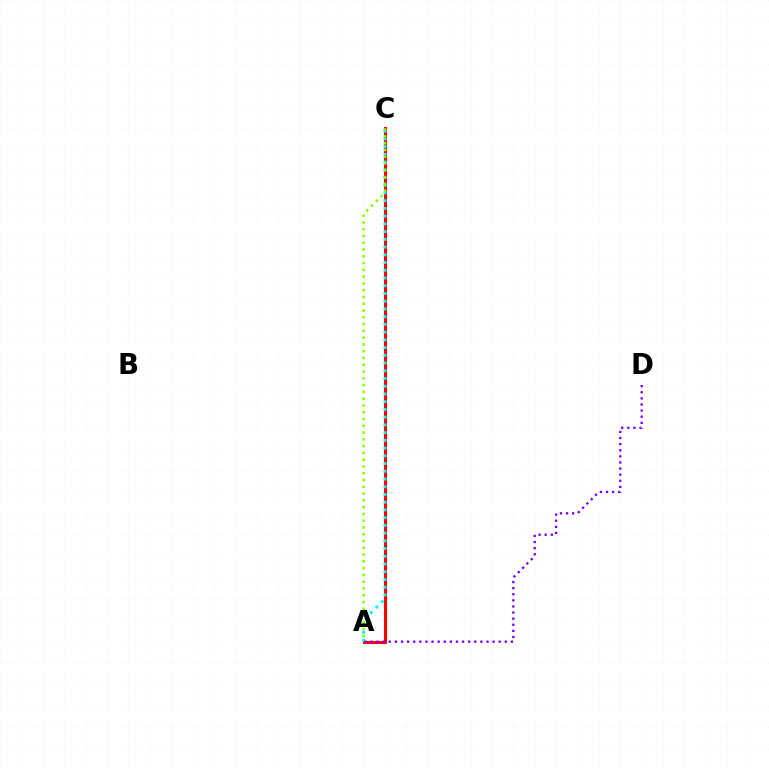{('A', 'C'): [{'color': '#ff0000', 'line_style': 'solid', 'thickness': 2.23}, {'color': '#00fff6', 'line_style': 'dotted', 'thickness': 2.1}, {'color': '#84ff00', 'line_style': 'dotted', 'thickness': 1.84}], ('A', 'D'): [{'color': '#7200ff', 'line_style': 'dotted', 'thickness': 1.66}]}